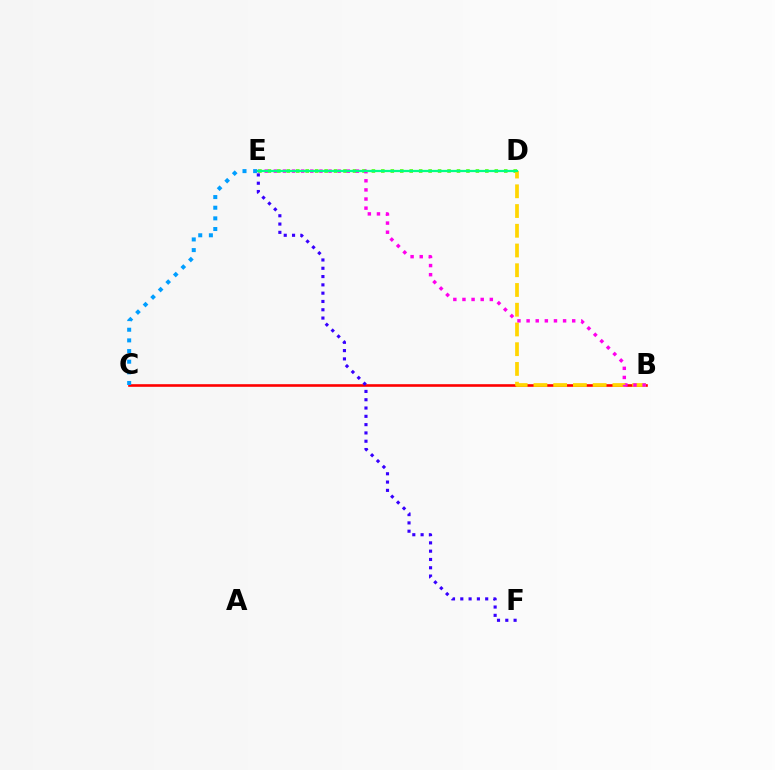{('D', 'E'): [{'color': '#4fff00', 'line_style': 'dotted', 'thickness': 2.57}, {'color': '#00ff86', 'line_style': 'solid', 'thickness': 1.61}], ('B', 'C'): [{'color': '#ff0000', 'line_style': 'solid', 'thickness': 1.89}], ('E', 'F'): [{'color': '#3700ff', 'line_style': 'dotted', 'thickness': 2.25}], ('C', 'E'): [{'color': '#009eff', 'line_style': 'dotted', 'thickness': 2.89}], ('B', 'D'): [{'color': '#ffd500', 'line_style': 'dashed', 'thickness': 2.68}], ('B', 'E'): [{'color': '#ff00ed', 'line_style': 'dotted', 'thickness': 2.48}]}